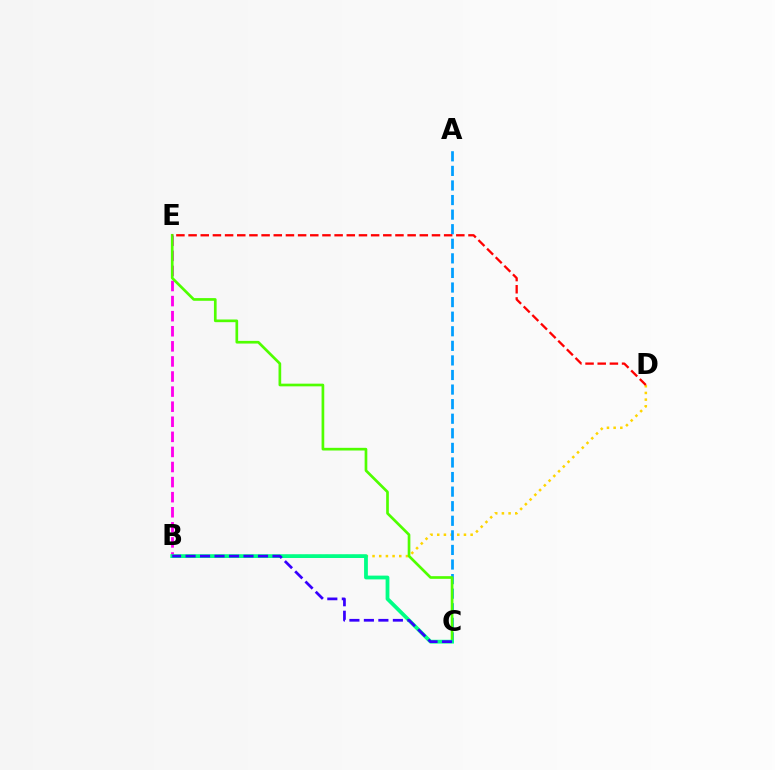{('B', 'D'): [{'color': '#ffd500', 'line_style': 'dotted', 'thickness': 1.82}], ('B', 'E'): [{'color': '#ff00ed', 'line_style': 'dashed', 'thickness': 2.05}], ('A', 'C'): [{'color': '#009eff', 'line_style': 'dashed', 'thickness': 1.98}], ('C', 'E'): [{'color': '#4fff00', 'line_style': 'solid', 'thickness': 1.93}], ('B', 'C'): [{'color': '#00ff86', 'line_style': 'solid', 'thickness': 2.72}, {'color': '#3700ff', 'line_style': 'dashed', 'thickness': 1.97}], ('D', 'E'): [{'color': '#ff0000', 'line_style': 'dashed', 'thickness': 1.65}]}